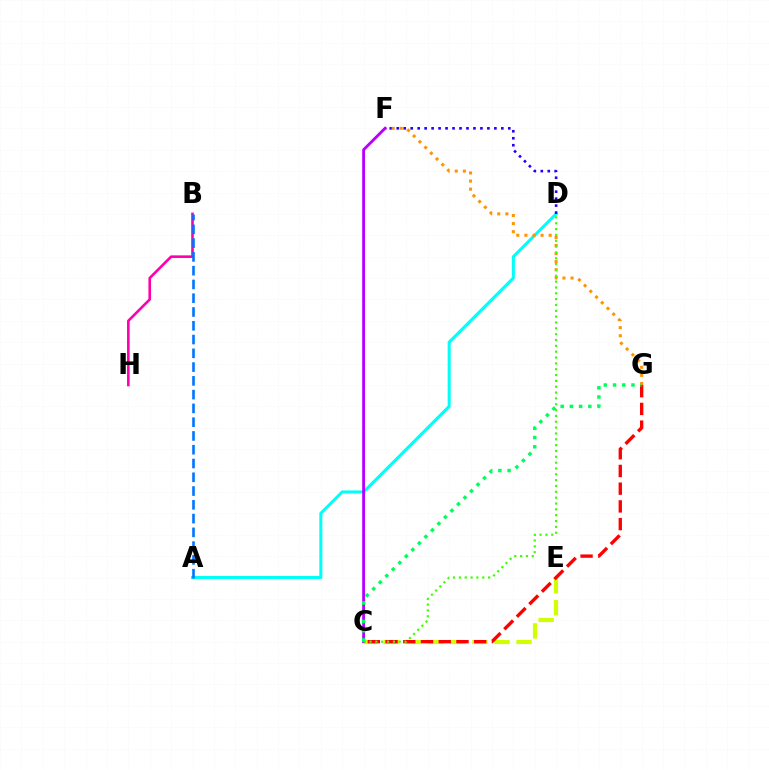{('A', 'D'): [{'color': '#00fff6', 'line_style': 'solid', 'thickness': 2.19}], ('B', 'H'): [{'color': '#ff00ac', 'line_style': 'solid', 'thickness': 1.88}], ('C', 'E'): [{'color': '#d1ff00', 'line_style': 'dashed', 'thickness': 3.0}], ('D', 'F'): [{'color': '#2500ff', 'line_style': 'dotted', 'thickness': 1.89}], ('F', 'G'): [{'color': '#ff9400', 'line_style': 'dotted', 'thickness': 2.2}], ('C', 'G'): [{'color': '#ff0000', 'line_style': 'dashed', 'thickness': 2.41}, {'color': '#00ff5c', 'line_style': 'dotted', 'thickness': 2.5}], ('C', 'F'): [{'color': '#b900ff', 'line_style': 'solid', 'thickness': 2.05}], ('A', 'B'): [{'color': '#0074ff', 'line_style': 'dashed', 'thickness': 1.87}], ('C', 'D'): [{'color': '#3dff00', 'line_style': 'dotted', 'thickness': 1.59}]}